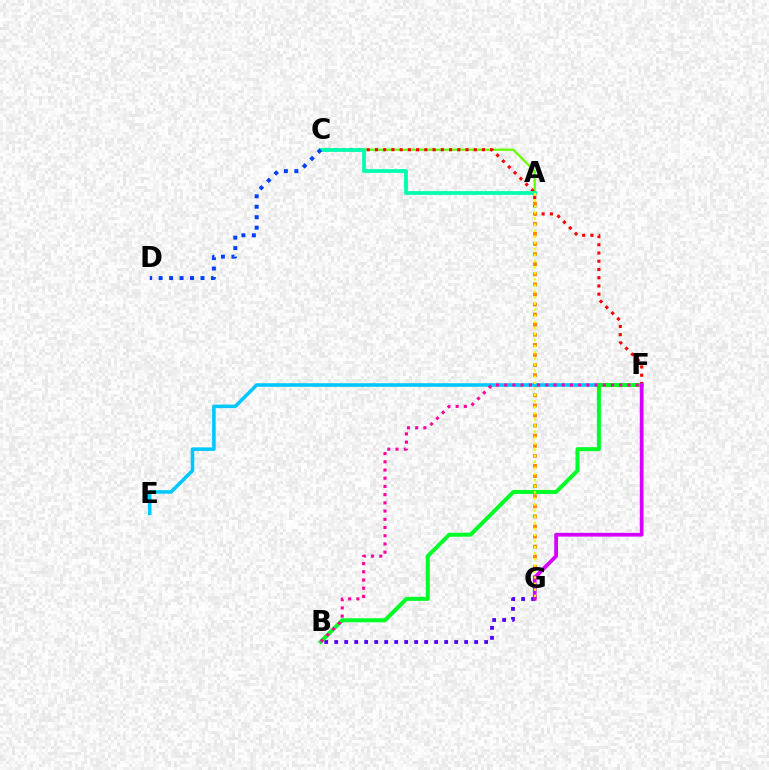{('A', 'C'): [{'color': '#66ff00', 'line_style': 'solid', 'thickness': 1.63}, {'color': '#00ffaf', 'line_style': 'solid', 'thickness': 2.73}], ('C', 'F'): [{'color': '#ff0000', 'line_style': 'dotted', 'thickness': 2.24}], ('A', 'G'): [{'color': '#ff8800', 'line_style': 'dotted', 'thickness': 2.74}, {'color': '#eeff00', 'line_style': 'dotted', 'thickness': 1.65}], ('B', 'G'): [{'color': '#4f00ff', 'line_style': 'dotted', 'thickness': 2.72}], ('C', 'D'): [{'color': '#003fff', 'line_style': 'dotted', 'thickness': 2.84}], ('E', 'F'): [{'color': '#00c7ff', 'line_style': 'solid', 'thickness': 2.57}], ('B', 'F'): [{'color': '#00ff27', 'line_style': 'solid', 'thickness': 2.88}, {'color': '#ff00a0', 'line_style': 'dotted', 'thickness': 2.23}], ('F', 'G'): [{'color': '#d600ff', 'line_style': 'solid', 'thickness': 2.7}]}